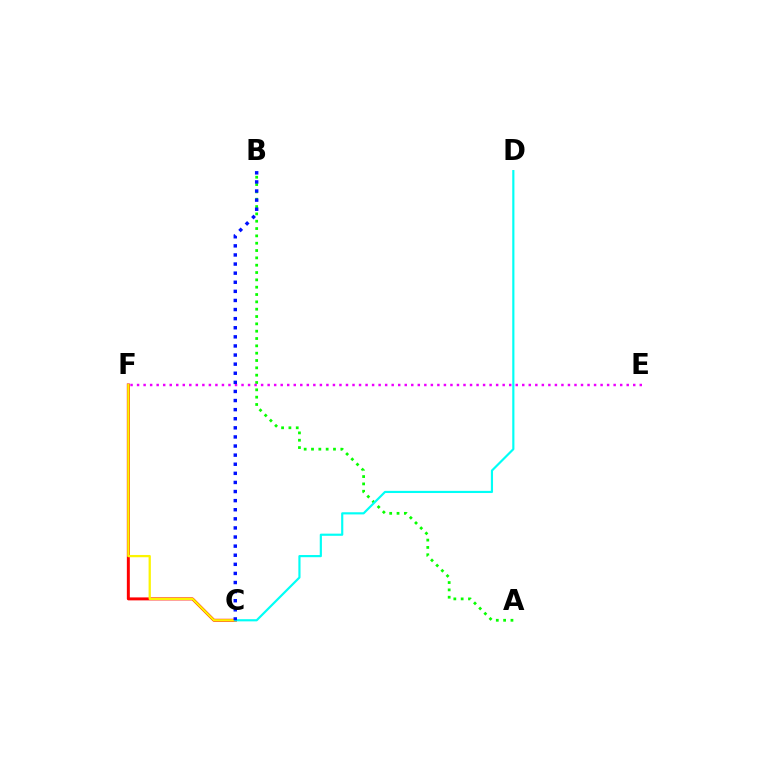{('C', 'F'): [{'color': '#ff0000', 'line_style': 'solid', 'thickness': 2.13}, {'color': '#fcf500', 'line_style': 'solid', 'thickness': 1.64}], ('A', 'B'): [{'color': '#08ff00', 'line_style': 'dotted', 'thickness': 1.99}], ('E', 'F'): [{'color': '#ee00ff', 'line_style': 'dotted', 'thickness': 1.77}], ('C', 'D'): [{'color': '#00fff6', 'line_style': 'solid', 'thickness': 1.56}], ('B', 'C'): [{'color': '#0010ff', 'line_style': 'dotted', 'thickness': 2.47}]}